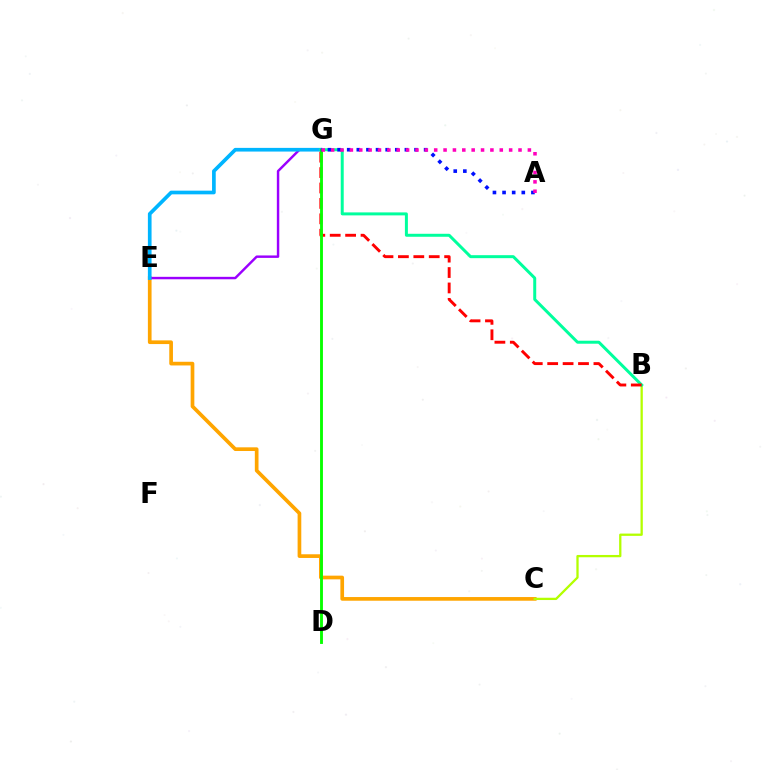{('C', 'E'): [{'color': '#ffa500', 'line_style': 'solid', 'thickness': 2.65}], ('E', 'G'): [{'color': '#9b00ff', 'line_style': 'solid', 'thickness': 1.76}, {'color': '#00b5ff', 'line_style': 'solid', 'thickness': 2.65}], ('B', 'C'): [{'color': '#b3ff00', 'line_style': 'solid', 'thickness': 1.65}], ('B', 'G'): [{'color': '#00ff9d', 'line_style': 'solid', 'thickness': 2.15}, {'color': '#ff0000', 'line_style': 'dashed', 'thickness': 2.09}], ('D', 'G'): [{'color': '#08ff00', 'line_style': 'solid', 'thickness': 2.07}], ('A', 'G'): [{'color': '#0010ff', 'line_style': 'dotted', 'thickness': 2.61}, {'color': '#ff00bd', 'line_style': 'dotted', 'thickness': 2.55}]}